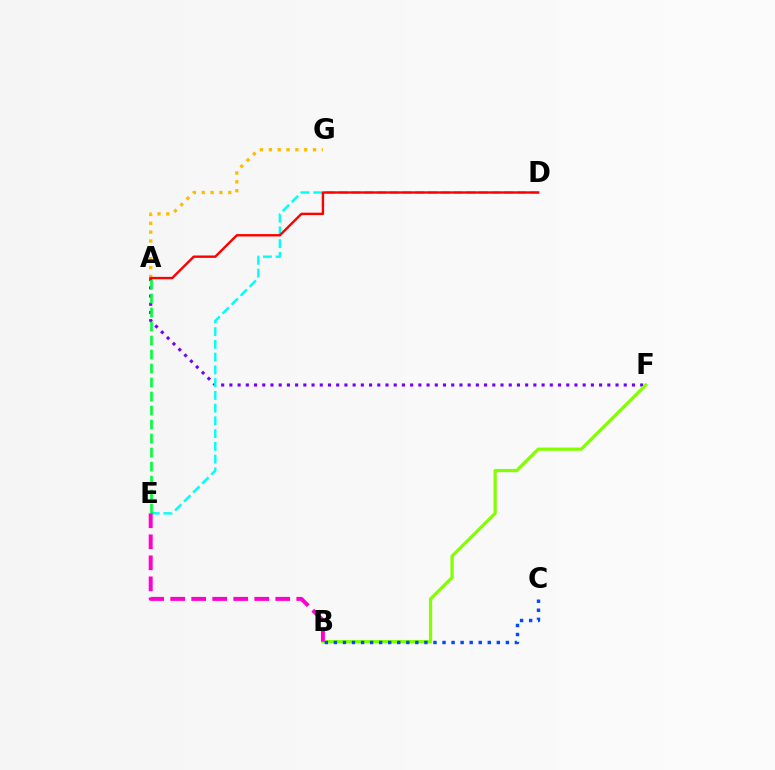{('A', 'F'): [{'color': '#7200ff', 'line_style': 'dotted', 'thickness': 2.23}], ('D', 'E'): [{'color': '#00fff6', 'line_style': 'dashed', 'thickness': 1.73}], ('A', 'E'): [{'color': '#00ff39', 'line_style': 'dashed', 'thickness': 1.9}], ('B', 'F'): [{'color': '#84ff00', 'line_style': 'solid', 'thickness': 2.33}], ('B', 'C'): [{'color': '#004bff', 'line_style': 'dotted', 'thickness': 2.46}], ('B', 'E'): [{'color': '#ff00cf', 'line_style': 'dashed', 'thickness': 2.86}], ('A', 'G'): [{'color': '#ffbd00', 'line_style': 'dotted', 'thickness': 2.4}], ('A', 'D'): [{'color': '#ff0000', 'line_style': 'solid', 'thickness': 1.73}]}